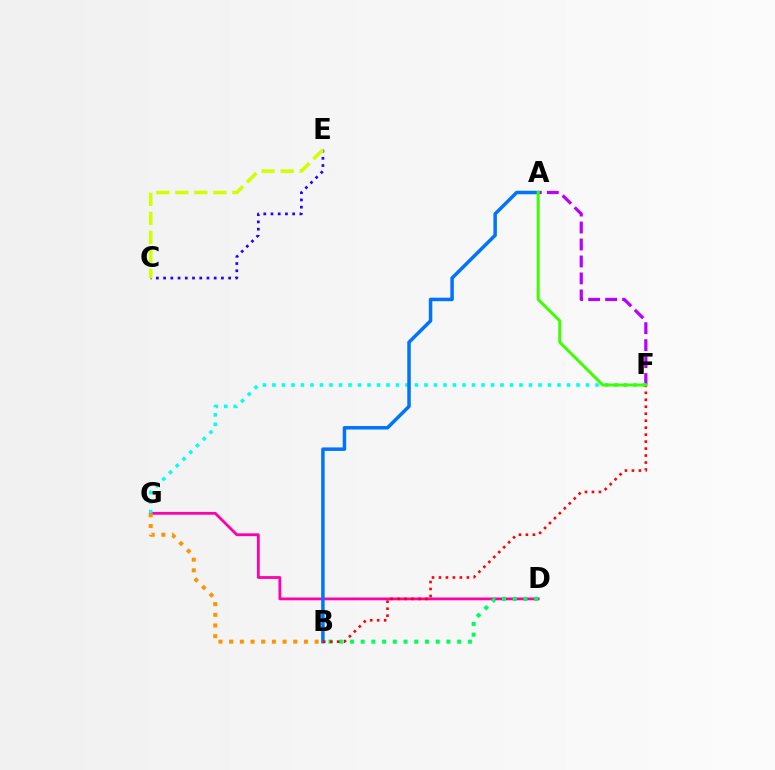{('D', 'G'): [{'color': '#ff00ac', 'line_style': 'solid', 'thickness': 2.01}], ('A', 'F'): [{'color': '#b900ff', 'line_style': 'dashed', 'thickness': 2.3}, {'color': '#3dff00', 'line_style': 'solid', 'thickness': 2.14}], ('B', 'D'): [{'color': '#00ff5c', 'line_style': 'dotted', 'thickness': 2.91}], ('F', 'G'): [{'color': '#00fff6', 'line_style': 'dotted', 'thickness': 2.58}], ('C', 'E'): [{'color': '#2500ff', 'line_style': 'dotted', 'thickness': 1.96}, {'color': '#d1ff00', 'line_style': 'dashed', 'thickness': 2.58}], ('A', 'B'): [{'color': '#0074ff', 'line_style': 'solid', 'thickness': 2.52}], ('B', 'G'): [{'color': '#ff9400', 'line_style': 'dotted', 'thickness': 2.9}], ('B', 'F'): [{'color': '#ff0000', 'line_style': 'dotted', 'thickness': 1.89}]}